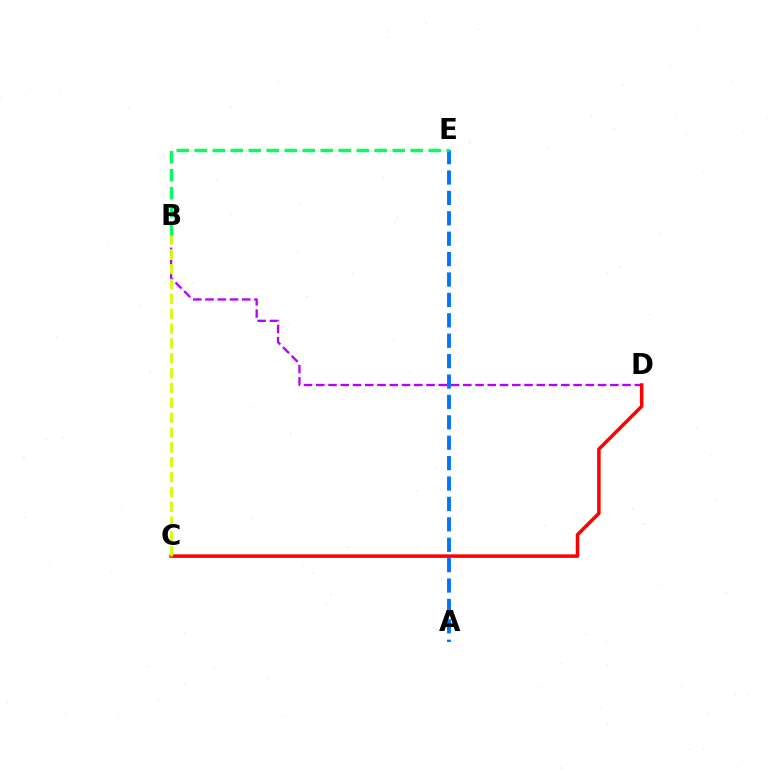{('B', 'D'): [{'color': '#b900ff', 'line_style': 'dashed', 'thickness': 1.66}], ('A', 'E'): [{'color': '#0074ff', 'line_style': 'dashed', 'thickness': 2.77}], ('B', 'E'): [{'color': '#00ff5c', 'line_style': 'dashed', 'thickness': 2.44}], ('C', 'D'): [{'color': '#ff0000', 'line_style': 'solid', 'thickness': 2.52}], ('B', 'C'): [{'color': '#d1ff00', 'line_style': 'dashed', 'thickness': 2.02}]}